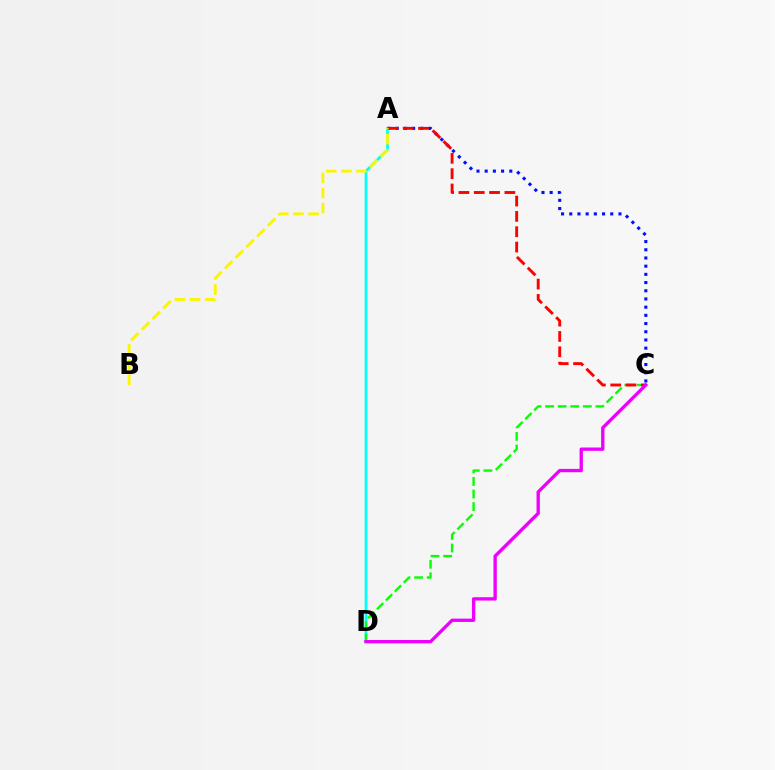{('A', 'C'): [{'color': '#0010ff', 'line_style': 'dotted', 'thickness': 2.23}, {'color': '#ff0000', 'line_style': 'dashed', 'thickness': 2.08}], ('A', 'D'): [{'color': '#00fff6', 'line_style': 'solid', 'thickness': 1.95}], ('C', 'D'): [{'color': '#08ff00', 'line_style': 'dashed', 'thickness': 1.71}, {'color': '#ee00ff', 'line_style': 'solid', 'thickness': 2.4}], ('A', 'B'): [{'color': '#fcf500', 'line_style': 'dashed', 'thickness': 2.05}]}